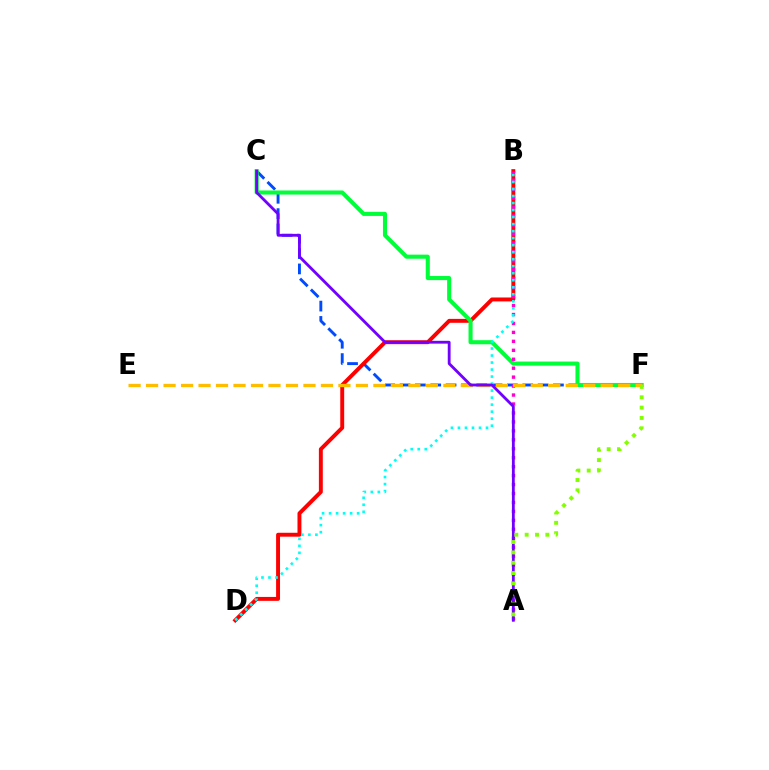{('C', 'F'): [{'color': '#004bff', 'line_style': 'dashed', 'thickness': 2.08}, {'color': '#00ff39', 'line_style': 'solid', 'thickness': 2.94}], ('B', 'D'): [{'color': '#ff0000', 'line_style': 'solid', 'thickness': 2.82}, {'color': '#00fff6', 'line_style': 'dotted', 'thickness': 1.91}], ('A', 'B'): [{'color': '#ff00cf', 'line_style': 'dotted', 'thickness': 2.43}], ('E', 'F'): [{'color': '#ffbd00', 'line_style': 'dashed', 'thickness': 2.38}], ('A', 'C'): [{'color': '#7200ff', 'line_style': 'solid', 'thickness': 2.03}], ('A', 'F'): [{'color': '#84ff00', 'line_style': 'dotted', 'thickness': 2.81}]}